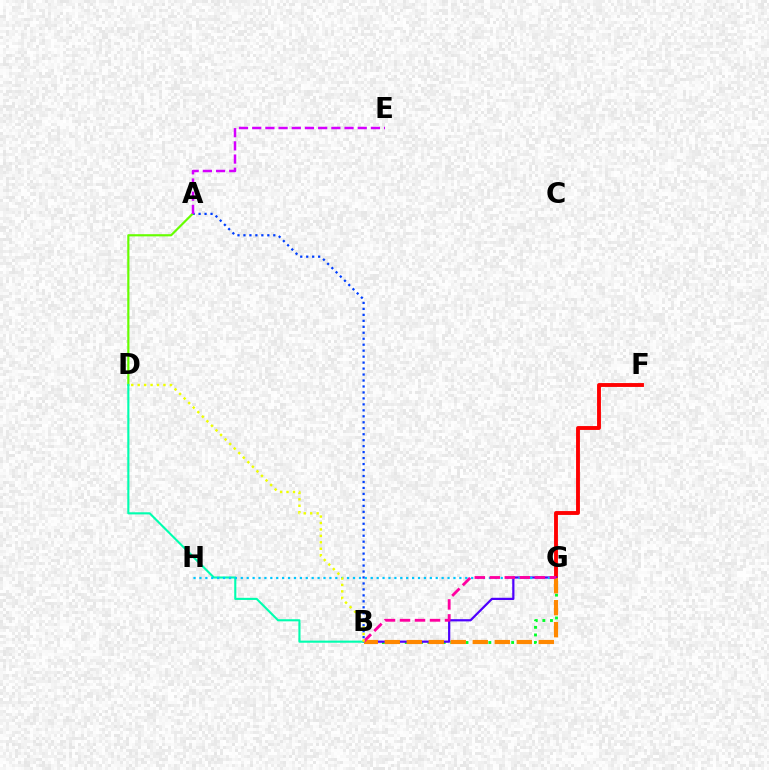{('B', 'G'): [{'color': '#00ff27', 'line_style': 'dotted', 'thickness': 2.07}, {'color': '#4f00ff', 'line_style': 'solid', 'thickness': 1.6}, {'color': '#ff8800', 'line_style': 'dashed', 'thickness': 2.99}, {'color': '#ff00a0', 'line_style': 'dashed', 'thickness': 2.04}], ('A', 'B'): [{'color': '#003fff', 'line_style': 'dotted', 'thickness': 1.62}], ('F', 'G'): [{'color': '#ff0000', 'line_style': 'solid', 'thickness': 2.79}], ('A', 'D'): [{'color': '#66ff00', 'line_style': 'solid', 'thickness': 1.56}], ('A', 'E'): [{'color': '#d600ff', 'line_style': 'dashed', 'thickness': 1.79}], ('B', 'D'): [{'color': '#00ffaf', 'line_style': 'solid', 'thickness': 1.52}, {'color': '#eeff00', 'line_style': 'dotted', 'thickness': 1.75}], ('G', 'H'): [{'color': '#00c7ff', 'line_style': 'dotted', 'thickness': 1.61}]}